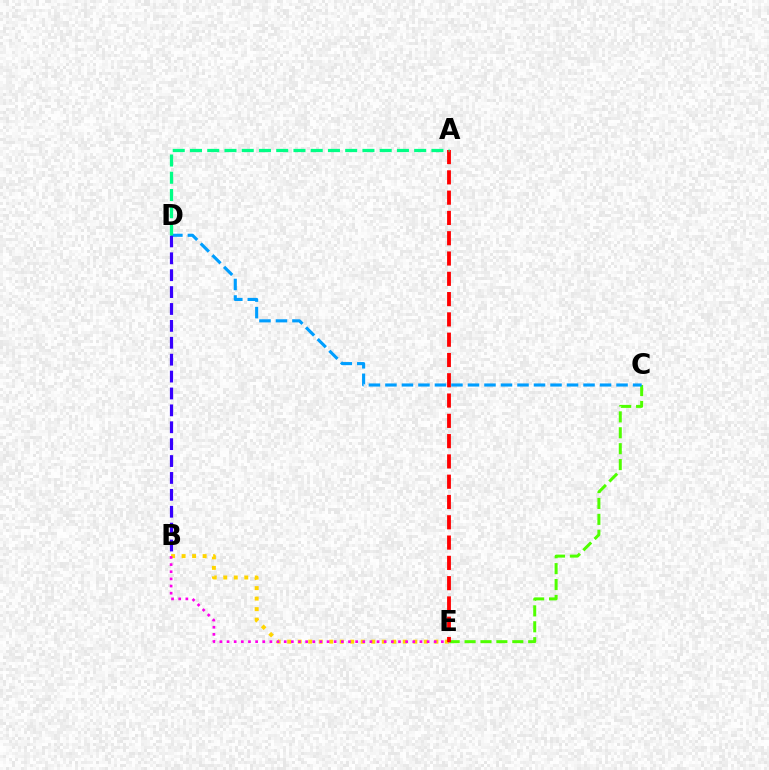{('C', 'E'): [{'color': '#4fff00', 'line_style': 'dashed', 'thickness': 2.16}], ('C', 'D'): [{'color': '#009eff', 'line_style': 'dashed', 'thickness': 2.24}], ('B', 'E'): [{'color': '#ffd500', 'line_style': 'dotted', 'thickness': 2.85}, {'color': '#ff00ed', 'line_style': 'dotted', 'thickness': 1.94}], ('B', 'D'): [{'color': '#3700ff', 'line_style': 'dashed', 'thickness': 2.3}], ('A', 'E'): [{'color': '#ff0000', 'line_style': 'dashed', 'thickness': 2.76}], ('A', 'D'): [{'color': '#00ff86', 'line_style': 'dashed', 'thickness': 2.34}]}